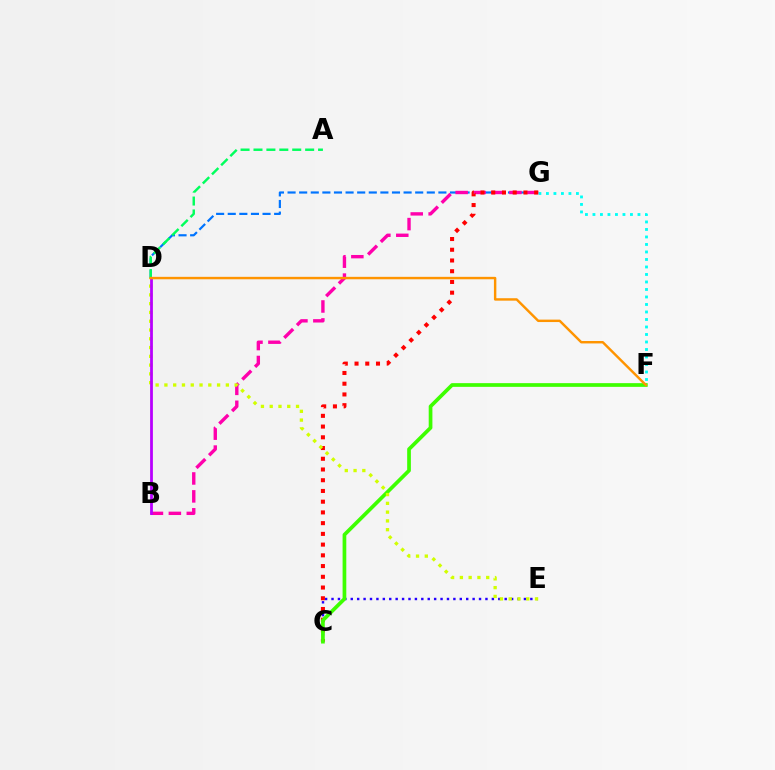{('D', 'G'): [{'color': '#0074ff', 'line_style': 'dashed', 'thickness': 1.58}], ('F', 'G'): [{'color': '#00fff6', 'line_style': 'dotted', 'thickness': 2.04}], ('C', 'E'): [{'color': '#2500ff', 'line_style': 'dotted', 'thickness': 1.74}], ('B', 'G'): [{'color': '#ff00ac', 'line_style': 'dashed', 'thickness': 2.43}], ('C', 'G'): [{'color': '#ff0000', 'line_style': 'dotted', 'thickness': 2.92}], ('C', 'F'): [{'color': '#3dff00', 'line_style': 'solid', 'thickness': 2.67}], ('A', 'D'): [{'color': '#00ff5c', 'line_style': 'dashed', 'thickness': 1.75}], ('D', 'E'): [{'color': '#d1ff00', 'line_style': 'dotted', 'thickness': 2.38}], ('B', 'D'): [{'color': '#b900ff', 'line_style': 'solid', 'thickness': 2.0}], ('D', 'F'): [{'color': '#ff9400', 'line_style': 'solid', 'thickness': 1.75}]}